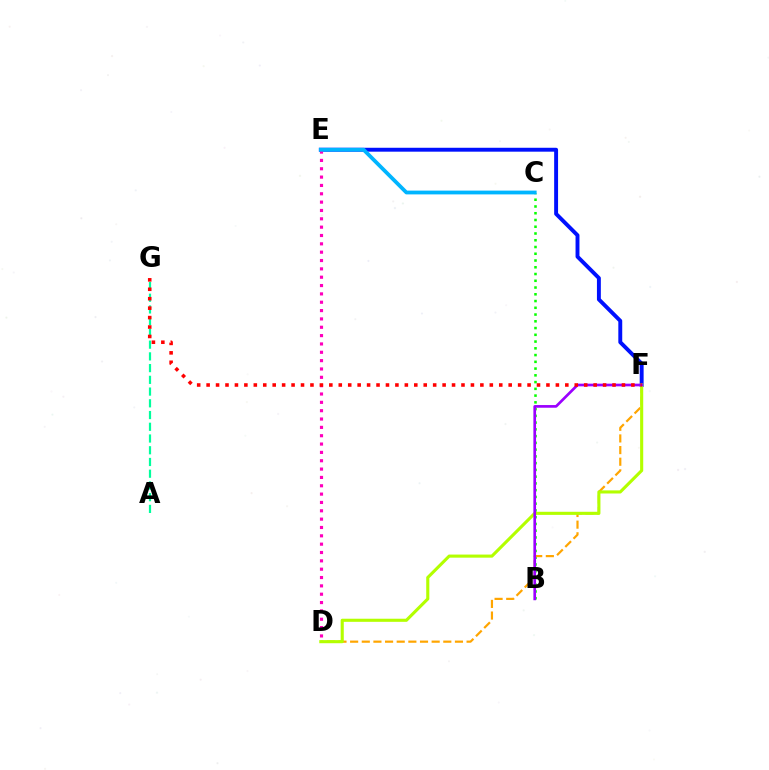{('E', 'F'): [{'color': '#0010ff', 'line_style': 'solid', 'thickness': 2.81}], ('D', 'E'): [{'color': '#ff00bd', 'line_style': 'dotted', 'thickness': 2.27}], ('B', 'C'): [{'color': '#08ff00', 'line_style': 'dotted', 'thickness': 1.84}], ('D', 'F'): [{'color': '#ffa500', 'line_style': 'dashed', 'thickness': 1.58}, {'color': '#b3ff00', 'line_style': 'solid', 'thickness': 2.23}], ('A', 'G'): [{'color': '#00ff9d', 'line_style': 'dashed', 'thickness': 1.59}], ('B', 'F'): [{'color': '#9b00ff', 'line_style': 'solid', 'thickness': 1.93}], ('F', 'G'): [{'color': '#ff0000', 'line_style': 'dotted', 'thickness': 2.56}], ('C', 'E'): [{'color': '#00b5ff', 'line_style': 'solid', 'thickness': 2.73}]}